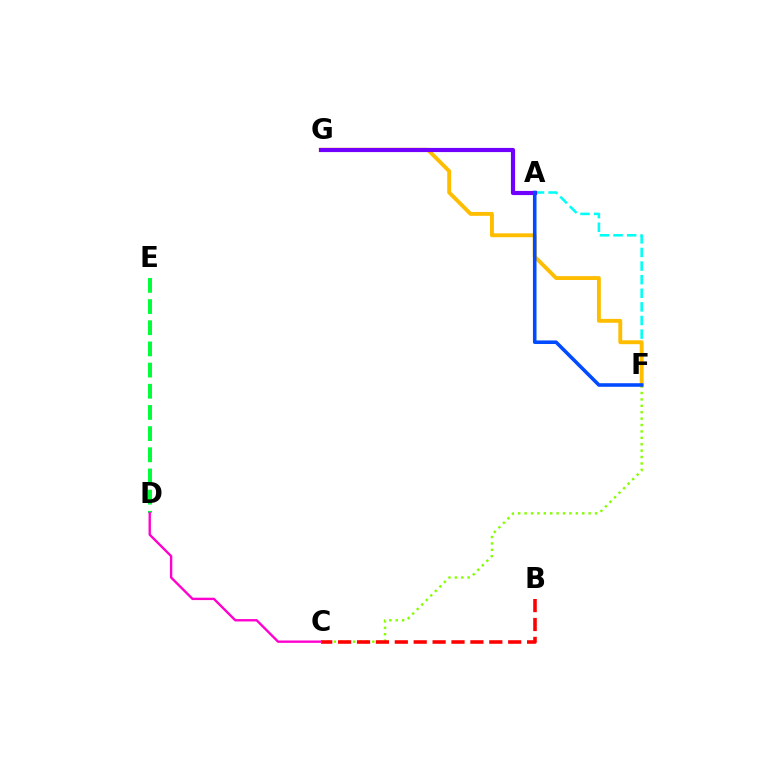{('D', 'E'): [{'color': '#00ff39', 'line_style': 'dashed', 'thickness': 2.88}], ('C', 'F'): [{'color': '#84ff00', 'line_style': 'dotted', 'thickness': 1.74}], ('B', 'C'): [{'color': '#ff0000', 'line_style': 'dashed', 'thickness': 2.57}], ('A', 'F'): [{'color': '#00fff6', 'line_style': 'dashed', 'thickness': 1.85}, {'color': '#004bff', 'line_style': 'solid', 'thickness': 2.57}], ('F', 'G'): [{'color': '#ffbd00', 'line_style': 'solid', 'thickness': 2.8}], ('C', 'D'): [{'color': '#ff00cf', 'line_style': 'solid', 'thickness': 1.71}], ('A', 'G'): [{'color': '#7200ff', 'line_style': 'solid', 'thickness': 2.99}]}